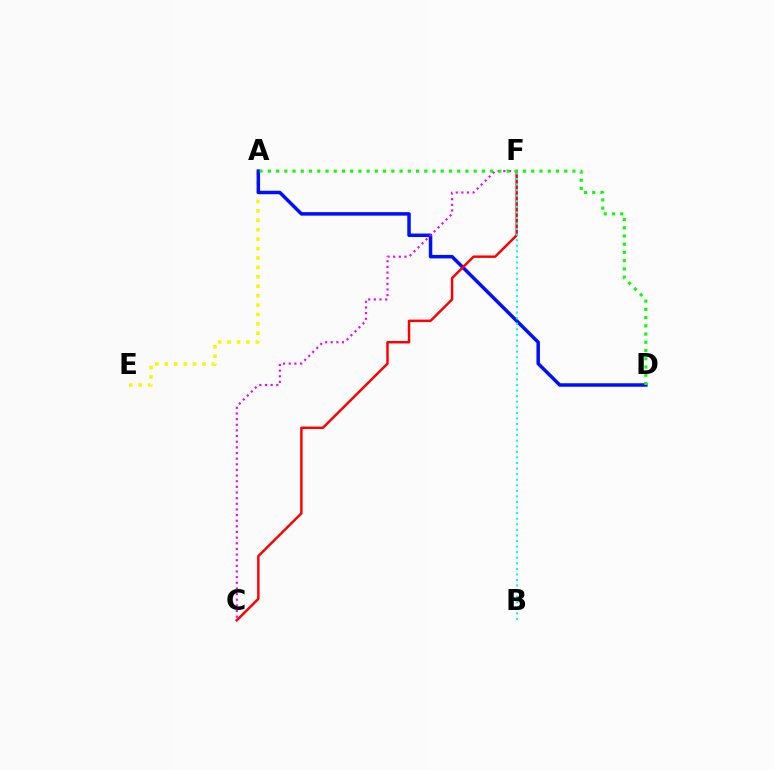{('A', 'E'): [{'color': '#fcf500', 'line_style': 'dotted', 'thickness': 2.56}], ('A', 'D'): [{'color': '#0010ff', 'line_style': 'solid', 'thickness': 2.51}, {'color': '#08ff00', 'line_style': 'dotted', 'thickness': 2.24}], ('C', 'F'): [{'color': '#ee00ff', 'line_style': 'dotted', 'thickness': 1.53}, {'color': '#ff0000', 'line_style': 'solid', 'thickness': 1.77}], ('B', 'F'): [{'color': '#00fff6', 'line_style': 'dotted', 'thickness': 1.51}]}